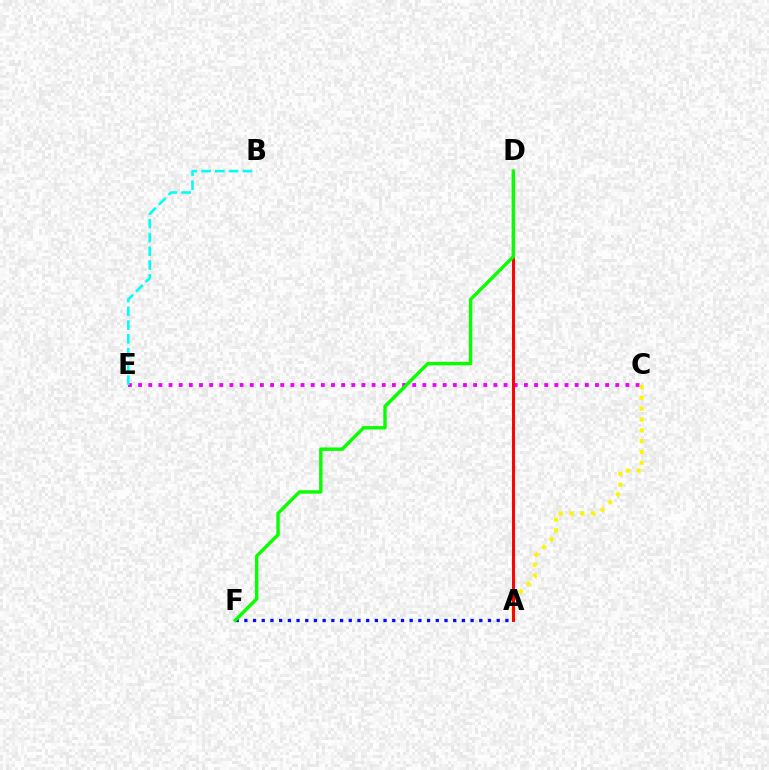{('A', 'F'): [{'color': '#0010ff', 'line_style': 'dotted', 'thickness': 2.36}], ('C', 'E'): [{'color': '#ee00ff', 'line_style': 'dotted', 'thickness': 2.76}], ('A', 'C'): [{'color': '#fcf500', 'line_style': 'dotted', 'thickness': 2.94}], ('A', 'D'): [{'color': '#ff0000', 'line_style': 'solid', 'thickness': 2.13}], ('D', 'F'): [{'color': '#08ff00', 'line_style': 'solid', 'thickness': 2.45}], ('B', 'E'): [{'color': '#00fff6', 'line_style': 'dashed', 'thickness': 1.87}]}